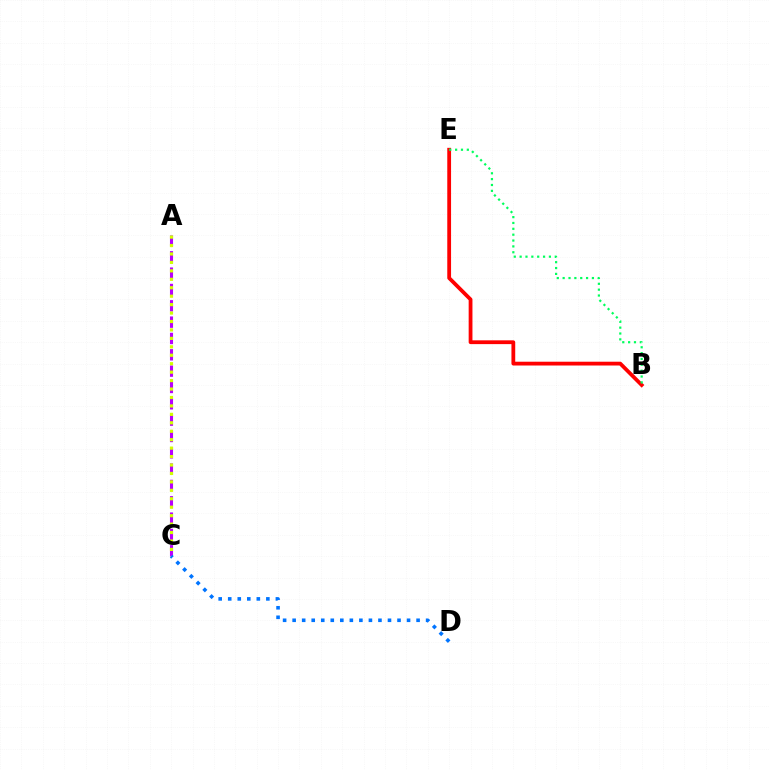{('A', 'C'): [{'color': '#b900ff', 'line_style': 'dashed', 'thickness': 2.22}, {'color': '#d1ff00', 'line_style': 'dotted', 'thickness': 2.29}], ('B', 'E'): [{'color': '#ff0000', 'line_style': 'solid', 'thickness': 2.73}, {'color': '#00ff5c', 'line_style': 'dotted', 'thickness': 1.59}], ('C', 'D'): [{'color': '#0074ff', 'line_style': 'dotted', 'thickness': 2.59}]}